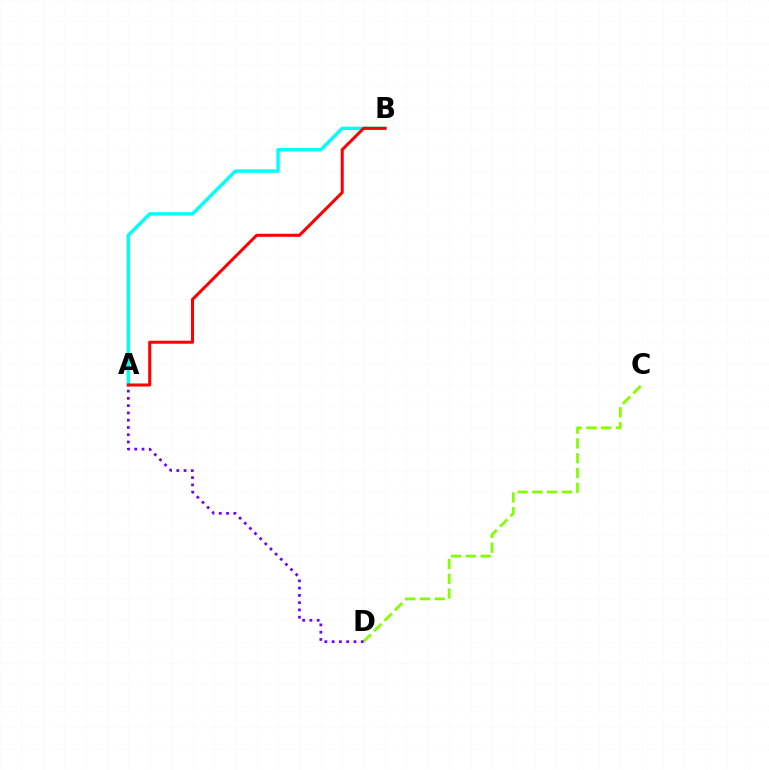{('C', 'D'): [{'color': '#84ff00', 'line_style': 'dashed', 'thickness': 2.01}], ('A', 'B'): [{'color': '#00fff6', 'line_style': 'solid', 'thickness': 2.45}, {'color': '#ff0000', 'line_style': 'solid', 'thickness': 2.19}], ('A', 'D'): [{'color': '#7200ff', 'line_style': 'dotted', 'thickness': 1.98}]}